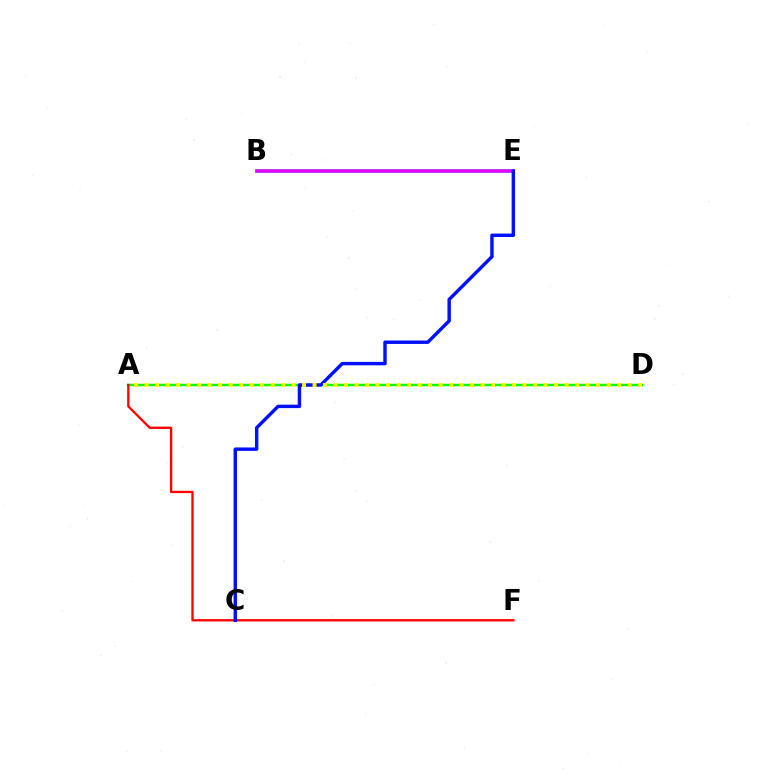{('A', 'D'): [{'color': '#08ff00', 'line_style': 'solid', 'thickness': 1.8}, {'color': '#fcf500', 'line_style': 'dotted', 'thickness': 2.85}], ('A', 'F'): [{'color': '#ff0000', 'line_style': 'solid', 'thickness': 1.68}], ('B', 'E'): [{'color': '#00fff6', 'line_style': 'solid', 'thickness': 2.78}, {'color': '#ee00ff', 'line_style': 'solid', 'thickness': 2.53}], ('C', 'E'): [{'color': '#0010ff', 'line_style': 'solid', 'thickness': 2.46}]}